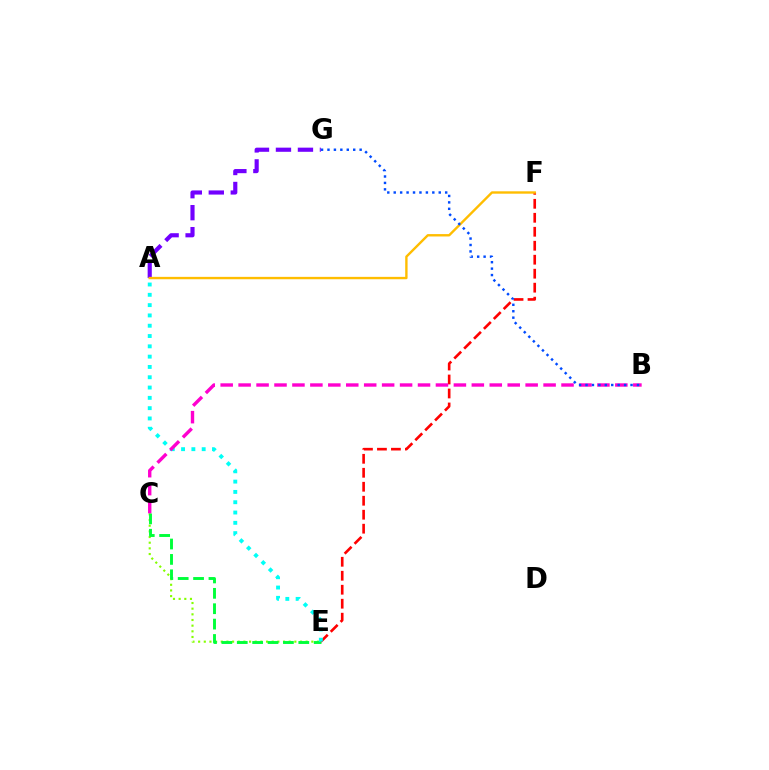{('C', 'E'): [{'color': '#84ff00', 'line_style': 'dotted', 'thickness': 1.54}, {'color': '#00ff39', 'line_style': 'dashed', 'thickness': 2.09}], ('E', 'F'): [{'color': '#ff0000', 'line_style': 'dashed', 'thickness': 1.9}], ('A', 'G'): [{'color': '#7200ff', 'line_style': 'dashed', 'thickness': 2.99}], ('A', 'E'): [{'color': '#00fff6', 'line_style': 'dotted', 'thickness': 2.8}], ('B', 'C'): [{'color': '#ff00cf', 'line_style': 'dashed', 'thickness': 2.44}], ('A', 'F'): [{'color': '#ffbd00', 'line_style': 'solid', 'thickness': 1.71}], ('B', 'G'): [{'color': '#004bff', 'line_style': 'dotted', 'thickness': 1.75}]}